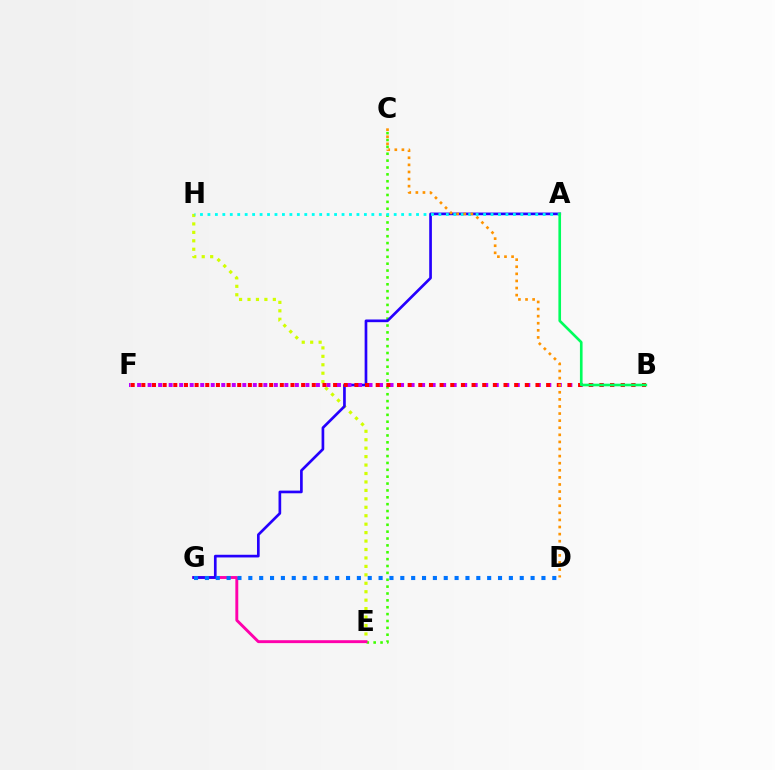{('E', 'H'): [{'color': '#d1ff00', 'line_style': 'dotted', 'thickness': 2.29}], ('C', 'E'): [{'color': '#3dff00', 'line_style': 'dotted', 'thickness': 1.87}], ('E', 'G'): [{'color': '#ff00ac', 'line_style': 'solid', 'thickness': 2.09}], ('A', 'G'): [{'color': '#2500ff', 'line_style': 'solid', 'thickness': 1.93}], ('B', 'F'): [{'color': '#b900ff', 'line_style': 'dotted', 'thickness': 2.86}, {'color': '#ff0000', 'line_style': 'dotted', 'thickness': 2.89}], ('D', 'G'): [{'color': '#0074ff', 'line_style': 'dotted', 'thickness': 2.95}], ('A', 'H'): [{'color': '#00fff6', 'line_style': 'dotted', 'thickness': 2.02}], ('A', 'B'): [{'color': '#00ff5c', 'line_style': 'solid', 'thickness': 1.9}], ('C', 'D'): [{'color': '#ff9400', 'line_style': 'dotted', 'thickness': 1.93}]}